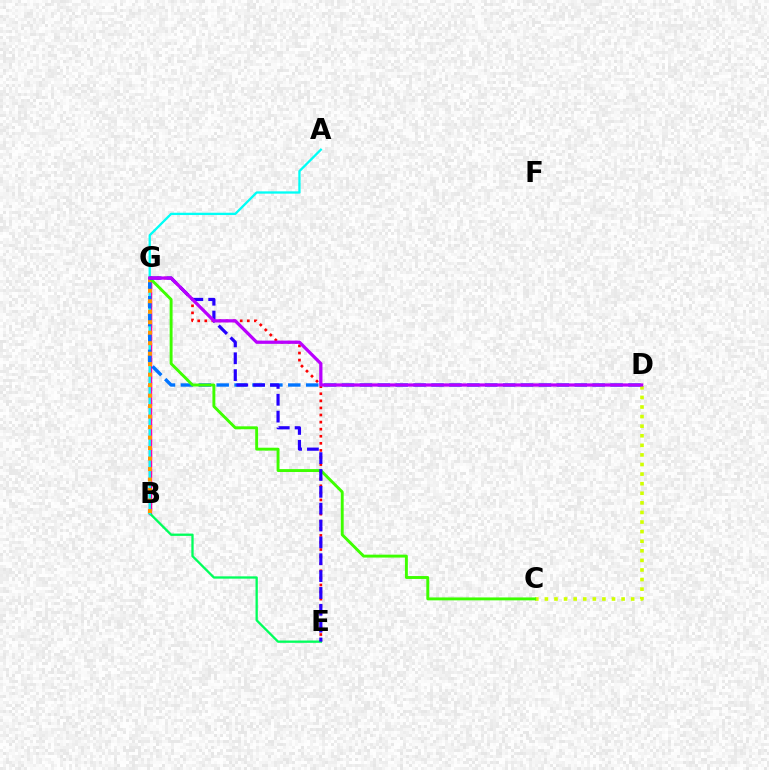{('E', 'G'): [{'color': '#ff0000', 'line_style': 'dotted', 'thickness': 1.92}, {'color': '#2500ff', 'line_style': 'dashed', 'thickness': 2.29}], ('B', 'G'): [{'color': '#ff00ac', 'line_style': 'solid', 'thickness': 2.51}, {'color': '#ff9400', 'line_style': 'dotted', 'thickness': 2.85}], ('B', 'E'): [{'color': '#00ff5c', 'line_style': 'solid', 'thickness': 1.66}], ('C', 'D'): [{'color': '#d1ff00', 'line_style': 'dotted', 'thickness': 2.6}], ('A', 'B'): [{'color': '#00fff6', 'line_style': 'solid', 'thickness': 1.66}], ('D', 'G'): [{'color': '#0074ff', 'line_style': 'dashed', 'thickness': 2.43}, {'color': '#b900ff', 'line_style': 'solid', 'thickness': 2.33}], ('C', 'G'): [{'color': '#3dff00', 'line_style': 'solid', 'thickness': 2.09}]}